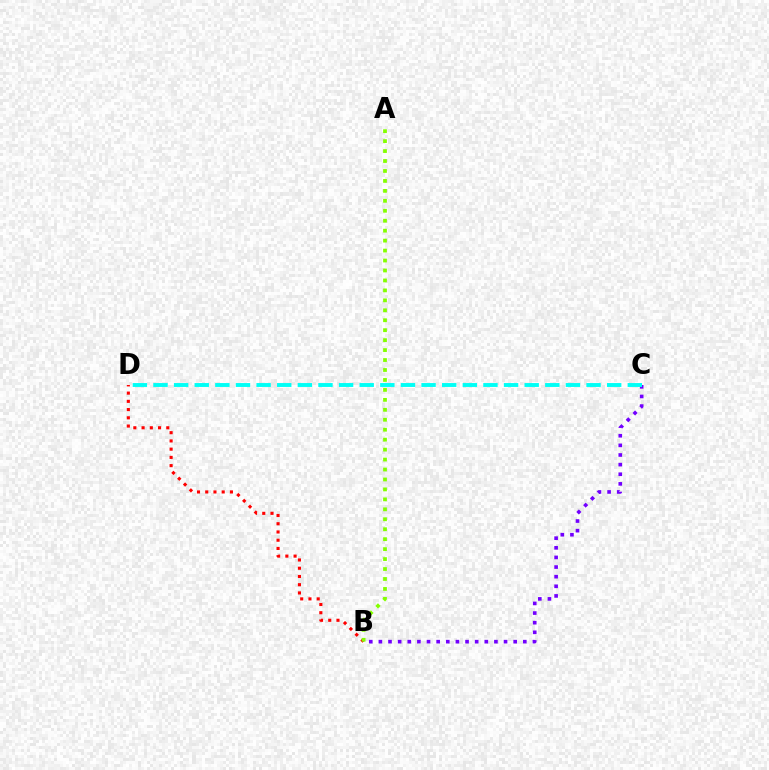{('B', 'C'): [{'color': '#7200ff', 'line_style': 'dotted', 'thickness': 2.62}], ('C', 'D'): [{'color': '#00fff6', 'line_style': 'dashed', 'thickness': 2.8}], ('B', 'D'): [{'color': '#ff0000', 'line_style': 'dotted', 'thickness': 2.24}], ('A', 'B'): [{'color': '#84ff00', 'line_style': 'dotted', 'thickness': 2.7}]}